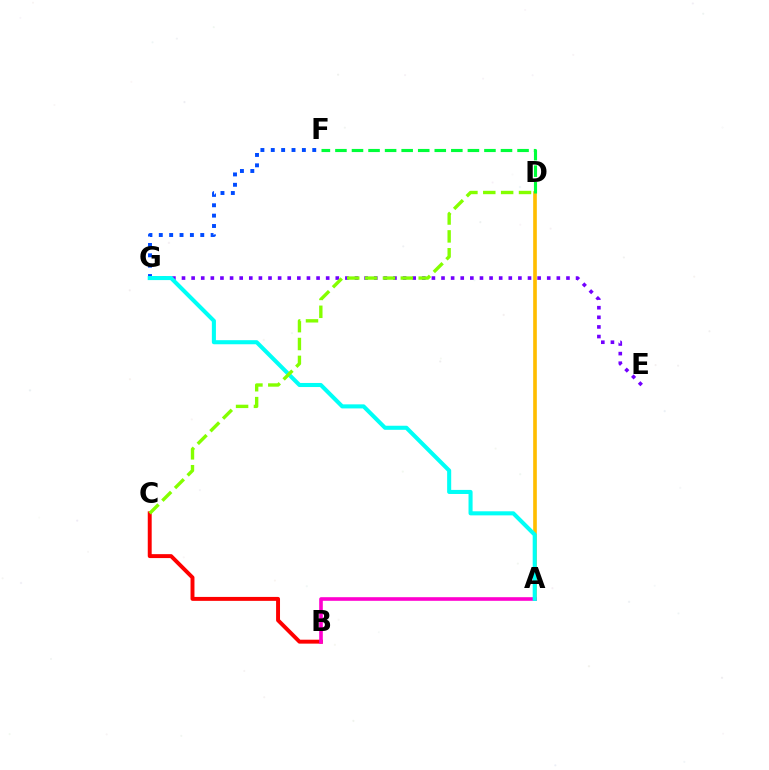{('A', 'D'): [{'color': '#ffbd00', 'line_style': 'solid', 'thickness': 2.63}], ('B', 'C'): [{'color': '#ff0000', 'line_style': 'solid', 'thickness': 2.83}], ('E', 'G'): [{'color': '#7200ff', 'line_style': 'dotted', 'thickness': 2.61}], ('A', 'B'): [{'color': '#ff00cf', 'line_style': 'solid', 'thickness': 2.6}], ('F', 'G'): [{'color': '#004bff', 'line_style': 'dotted', 'thickness': 2.82}], ('D', 'F'): [{'color': '#00ff39', 'line_style': 'dashed', 'thickness': 2.25}], ('A', 'G'): [{'color': '#00fff6', 'line_style': 'solid', 'thickness': 2.93}], ('C', 'D'): [{'color': '#84ff00', 'line_style': 'dashed', 'thickness': 2.43}]}